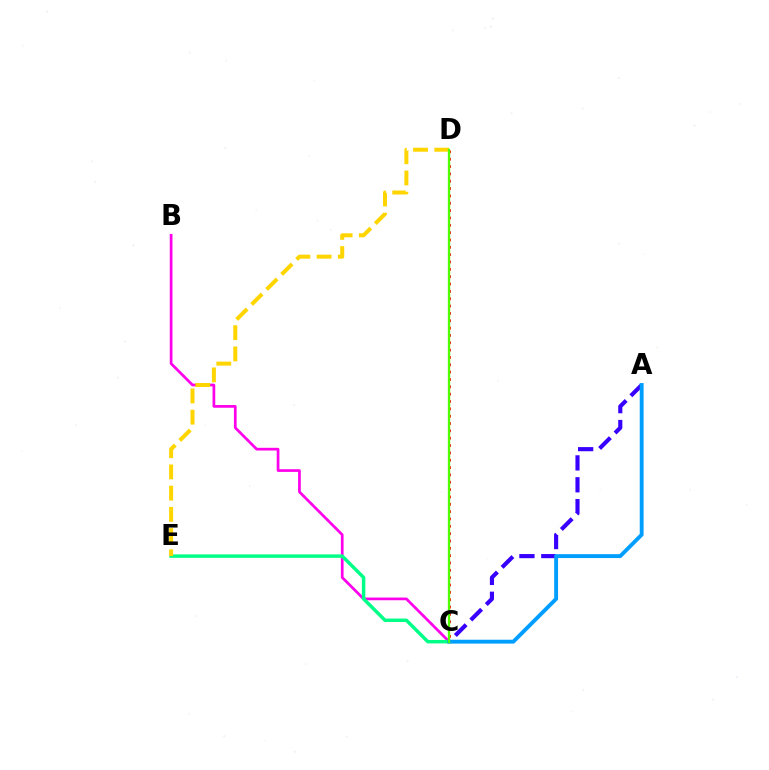{('A', 'C'): [{'color': '#3700ff', 'line_style': 'dashed', 'thickness': 2.97}, {'color': '#009eff', 'line_style': 'solid', 'thickness': 2.79}], ('B', 'C'): [{'color': '#ff00ed', 'line_style': 'solid', 'thickness': 1.95}], ('C', 'D'): [{'color': '#ff0000', 'line_style': 'dotted', 'thickness': 1.99}, {'color': '#4fff00', 'line_style': 'solid', 'thickness': 1.67}], ('C', 'E'): [{'color': '#00ff86', 'line_style': 'solid', 'thickness': 2.48}], ('D', 'E'): [{'color': '#ffd500', 'line_style': 'dashed', 'thickness': 2.88}]}